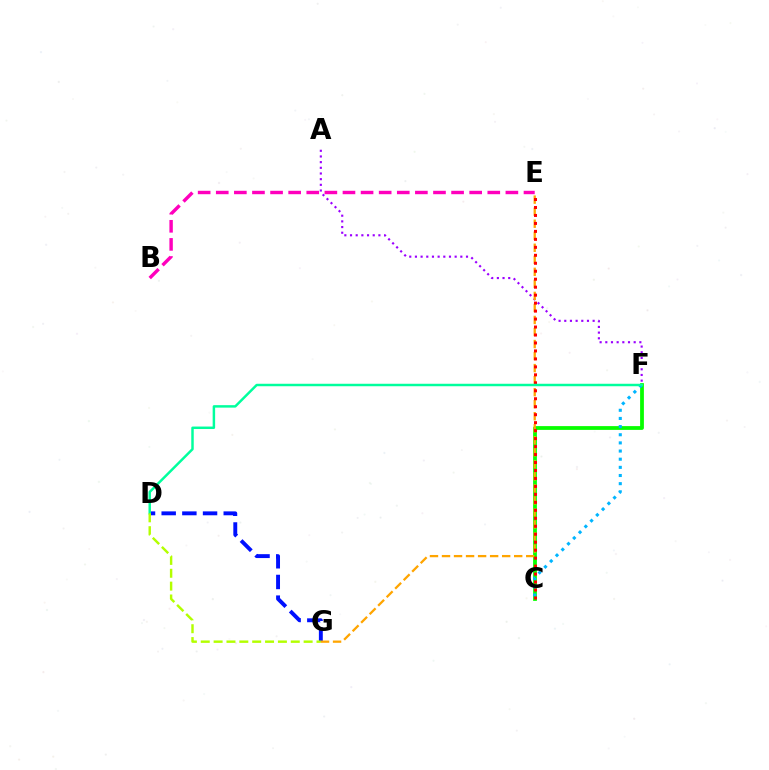{('A', 'F'): [{'color': '#9b00ff', 'line_style': 'dotted', 'thickness': 1.54}], ('D', 'G'): [{'color': '#0010ff', 'line_style': 'dashed', 'thickness': 2.81}, {'color': '#b3ff00', 'line_style': 'dashed', 'thickness': 1.75}], ('C', 'F'): [{'color': '#08ff00', 'line_style': 'solid', 'thickness': 2.72}, {'color': '#00b5ff', 'line_style': 'dotted', 'thickness': 2.21}], ('E', 'G'): [{'color': '#ffa500', 'line_style': 'dashed', 'thickness': 1.63}], ('B', 'E'): [{'color': '#ff00bd', 'line_style': 'dashed', 'thickness': 2.46}], ('C', 'E'): [{'color': '#ff0000', 'line_style': 'dotted', 'thickness': 2.17}], ('D', 'F'): [{'color': '#00ff9d', 'line_style': 'solid', 'thickness': 1.78}]}